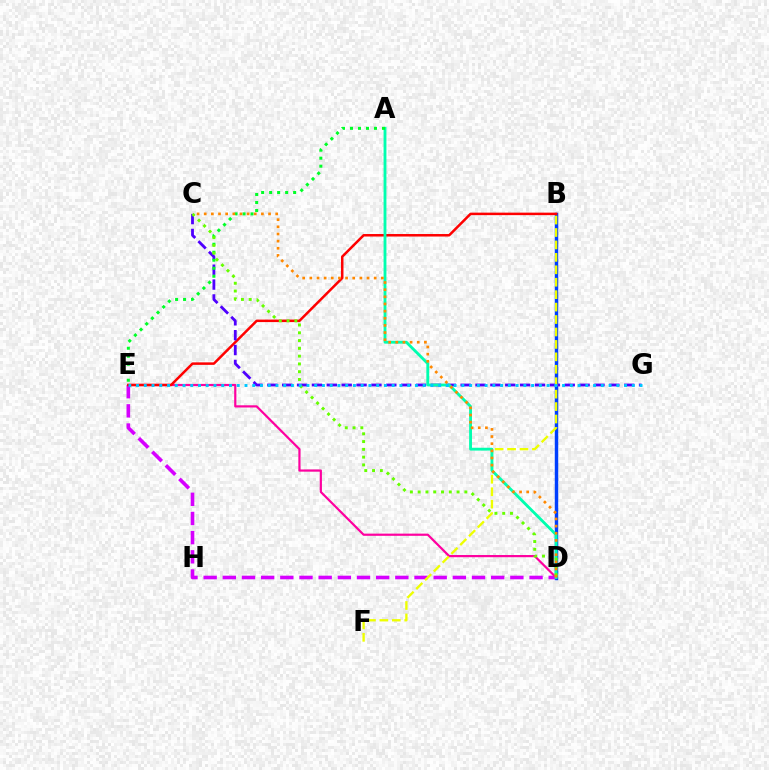{('B', 'D'): [{'color': '#003fff', 'line_style': 'solid', 'thickness': 2.48}], ('D', 'E'): [{'color': '#d600ff', 'line_style': 'dashed', 'thickness': 2.6}, {'color': '#ff00a0', 'line_style': 'solid', 'thickness': 1.58}], ('B', 'E'): [{'color': '#ff0000', 'line_style': 'solid', 'thickness': 1.8}], ('C', 'G'): [{'color': '#4f00ff', 'line_style': 'dashed', 'thickness': 2.02}], ('B', 'F'): [{'color': '#eeff00', 'line_style': 'dashed', 'thickness': 1.69}], ('A', 'D'): [{'color': '#00ffaf', 'line_style': 'solid', 'thickness': 2.05}], ('A', 'E'): [{'color': '#00ff27', 'line_style': 'dotted', 'thickness': 2.17}], ('C', 'D'): [{'color': '#66ff00', 'line_style': 'dotted', 'thickness': 2.11}, {'color': '#ff8800', 'line_style': 'dotted', 'thickness': 1.94}], ('E', 'G'): [{'color': '#00c7ff', 'line_style': 'dotted', 'thickness': 2.1}]}